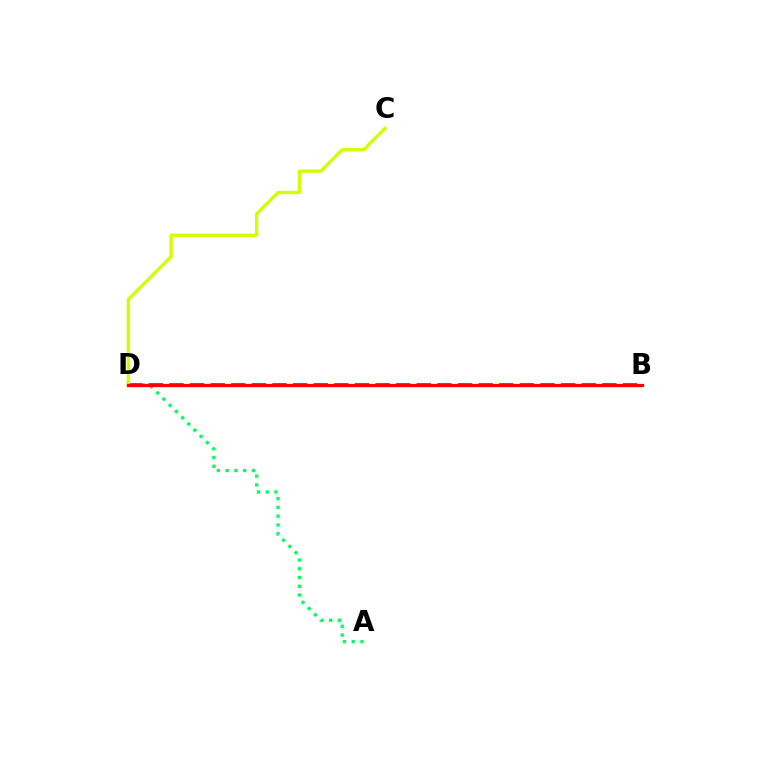{('A', 'D'): [{'color': '#00ff5c', 'line_style': 'dotted', 'thickness': 2.38}], ('B', 'D'): [{'color': '#0074ff', 'line_style': 'dashed', 'thickness': 2.8}, {'color': '#b900ff', 'line_style': 'dashed', 'thickness': 2.03}, {'color': '#ff0000', 'line_style': 'solid', 'thickness': 2.35}], ('C', 'D'): [{'color': '#d1ff00', 'line_style': 'solid', 'thickness': 2.41}]}